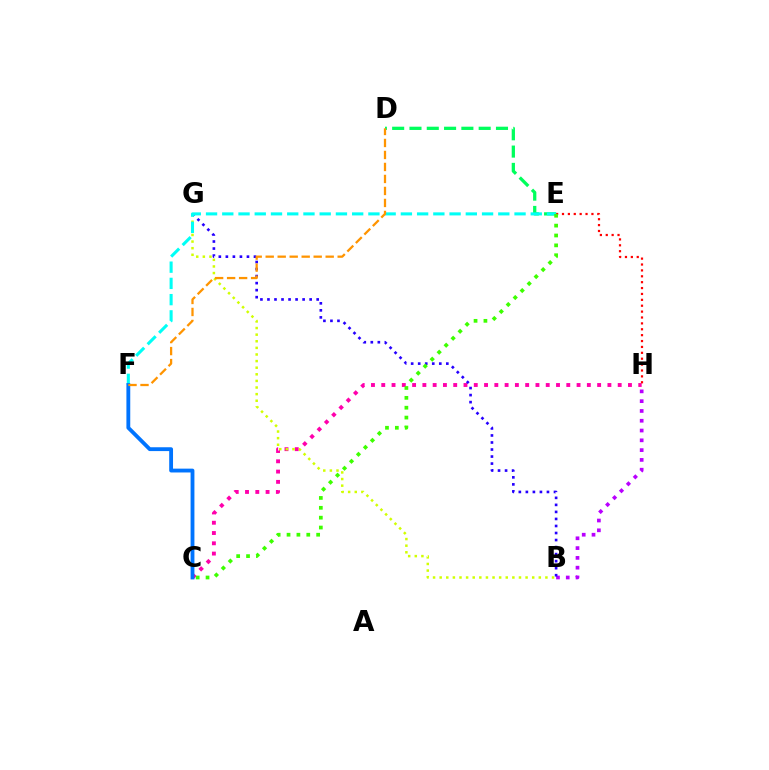{('C', 'H'): [{'color': '#ff00ac', 'line_style': 'dotted', 'thickness': 2.79}], ('B', 'H'): [{'color': '#b900ff', 'line_style': 'dotted', 'thickness': 2.66}], ('B', 'G'): [{'color': '#d1ff00', 'line_style': 'dotted', 'thickness': 1.8}, {'color': '#2500ff', 'line_style': 'dotted', 'thickness': 1.91}], ('E', 'H'): [{'color': '#ff0000', 'line_style': 'dotted', 'thickness': 1.6}], ('D', 'E'): [{'color': '#00ff5c', 'line_style': 'dashed', 'thickness': 2.35}], ('E', 'F'): [{'color': '#00fff6', 'line_style': 'dashed', 'thickness': 2.21}], ('C', 'F'): [{'color': '#0074ff', 'line_style': 'solid', 'thickness': 2.76}], ('C', 'E'): [{'color': '#3dff00', 'line_style': 'dotted', 'thickness': 2.68}], ('D', 'F'): [{'color': '#ff9400', 'line_style': 'dashed', 'thickness': 1.63}]}